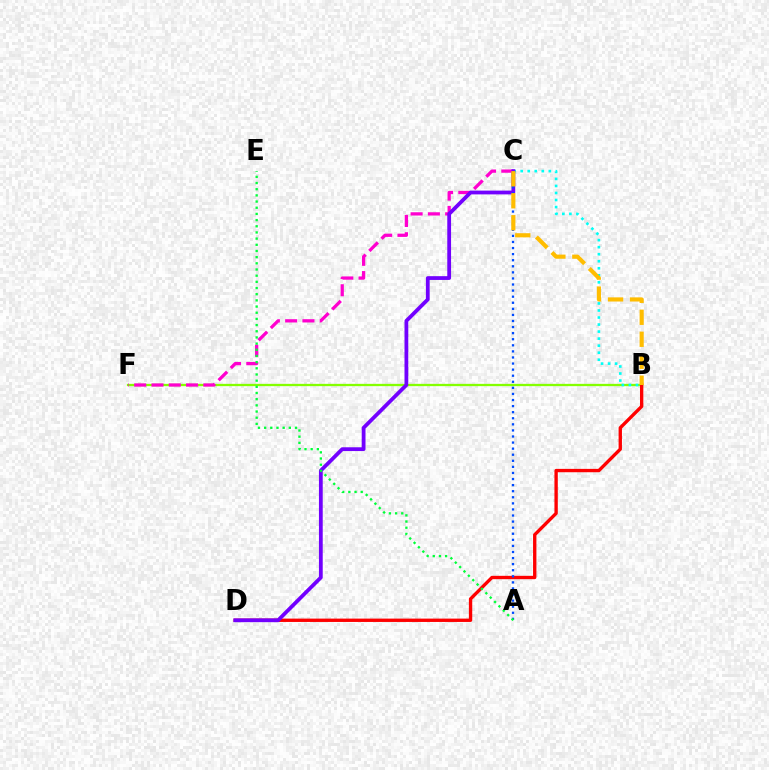{('B', 'F'): [{'color': '#84ff00', 'line_style': 'solid', 'thickness': 1.65}], ('B', 'D'): [{'color': '#ff0000', 'line_style': 'solid', 'thickness': 2.41}], ('B', 'C'): [{'color': '#00fff6', 'line_style': 'dotted', 'thickness': 1.91}, {'color': '#ffbd00', 'line_style': 'dashed', 'thickness': 2.99}], ('C', 'F'): [{'color': '#ff00cf', 'line_style': 'dashed', 'thickness': 2.35}], ('C', 'D'): [{'color': '#7200ff', 'line_style': 'solid', 'thickness': 2.72}], ('A', 'C'): [{'color': '#004bff', 'line_style': 'dotted', 'thickness': 1.65}], ('A', 'E'): [{'color': '#00ff39', 'line_style': 'dotted', 'thickness': 1.68}]}